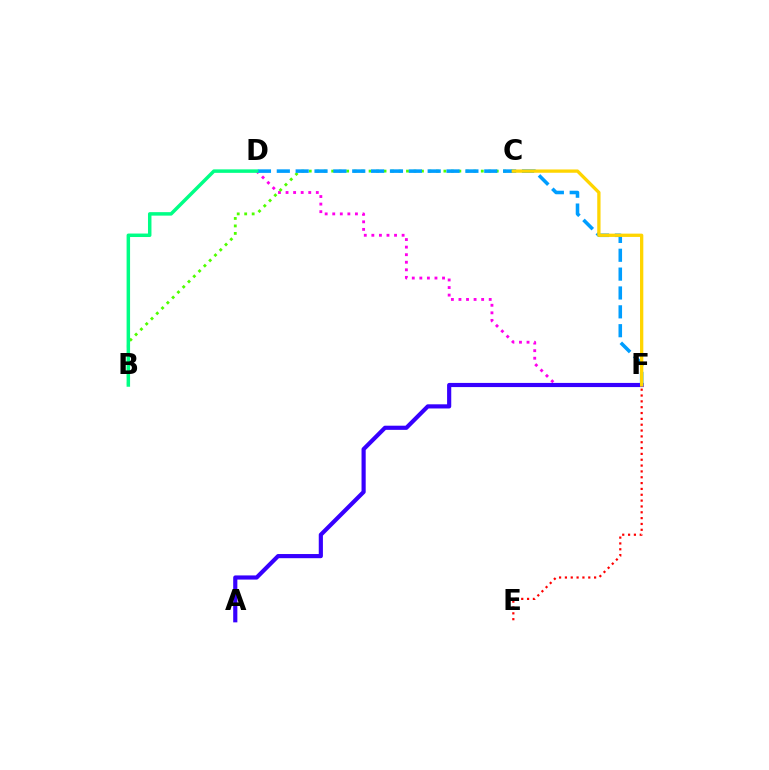{('D', 'F'): [{'color': '#ff00ed', 'line_style': 'dotted', 'thickness': 2.05}, {'color': '#009eff', 'line_style': 'dashed', 'thickness': 2.56}], ('B', 'C'): [{'color': '#4fff00', 'line_style': 'dotted', 'thickness': 2.03}], ('A', 'F'): [{'color': '#3700ff', 'line_style': 'solid', 'thickness': 2.99}], ('C', 'F'): [{'color': '#ffd500', 'line_style': 'solid', 'thickness': 2.37}], ('B', 'D'): [{'color': '#00ff86', 'line_style': 'solid', 'thickness': 2.51}], ('E', 'F'): [{'color': '#ff0000', 'line_style': 'dotted', 'thickness': 1.59}]}